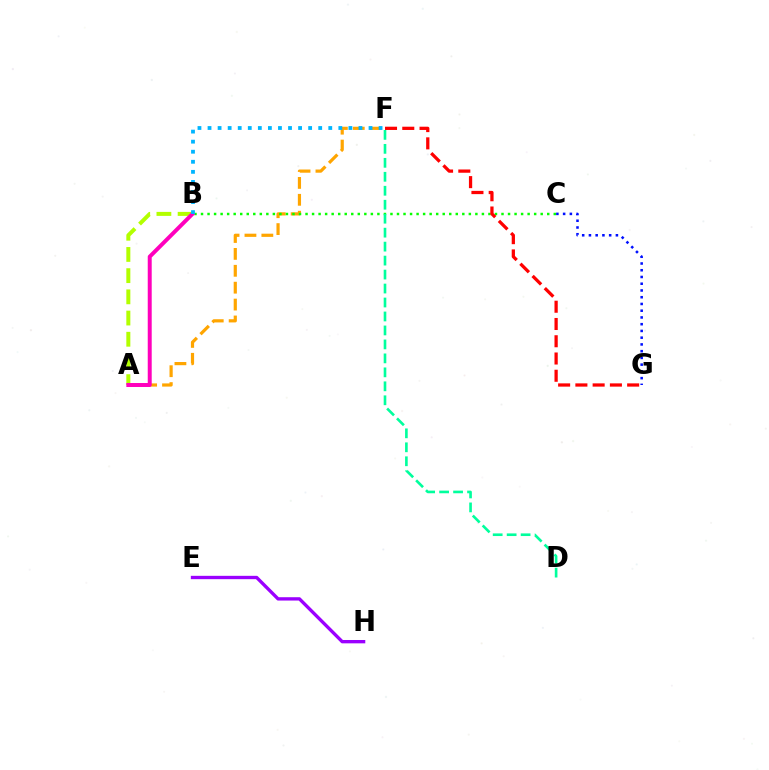{('A', 'F'): [{'color': '#ffa500', 'line_style': 'dashed', 'thickness': 2.3}], ('B', 'C'): [{'color': '#08ff00', 'line_style': 'dotted', 'thickness': 1.77}], ('A', 'B'): [{'color': '#b3ff00', 'line_style': 'dashed', 'thickness': 2.88}, {'color': '#ff00bd', 'line_style': 'solid', 'thickness': 2.86}], ('F', 'G'): [{'color': '#ff0000', 'line_style': 'dashed', 'thickness': 2.34}], ('D', 'F'): [{'color': '#00ff9d', 'line_style': 'dashed', 'thickness': 1.9}], ('C', 'G'): [{'color': '#0010ff', 'line_style': 'dotted', 'thickness': 1.83}], ('E', 'H'): [{'color': '#9b00ff', 'line_style': 'solid', 'thickness': 2.41}], ('B', 'F'): [{'color': '#00b5ff', 'line_style': 'dotted', 'thickness': 2.73}]}